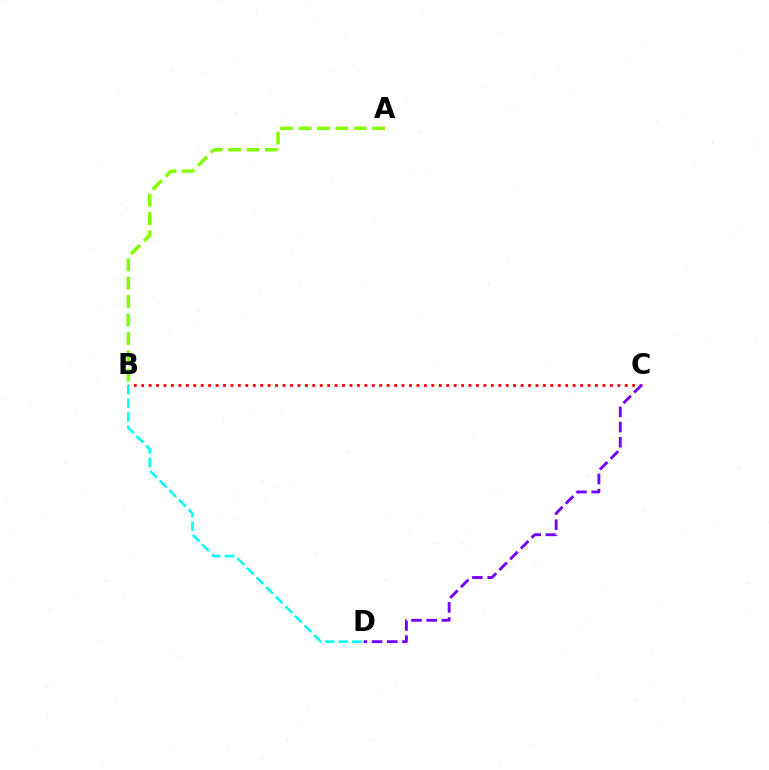{('B', 'C'): [{'color': '#ff0000', 'line_style': 'dotted', 'thickness': 2.02}], ('A', 'B'): [{'color': '#84ff00', 'line_style': 'dashed', 'thickness': 2.5}], ('B', 'D'): [{'color': '#00fff6', 'line_style': 'dashed', 'thickness': 1.85}], ('C', 'D'): [{'color': '#7200ff', 'line_style': 'dashed', 'thickness': 2.06}]}